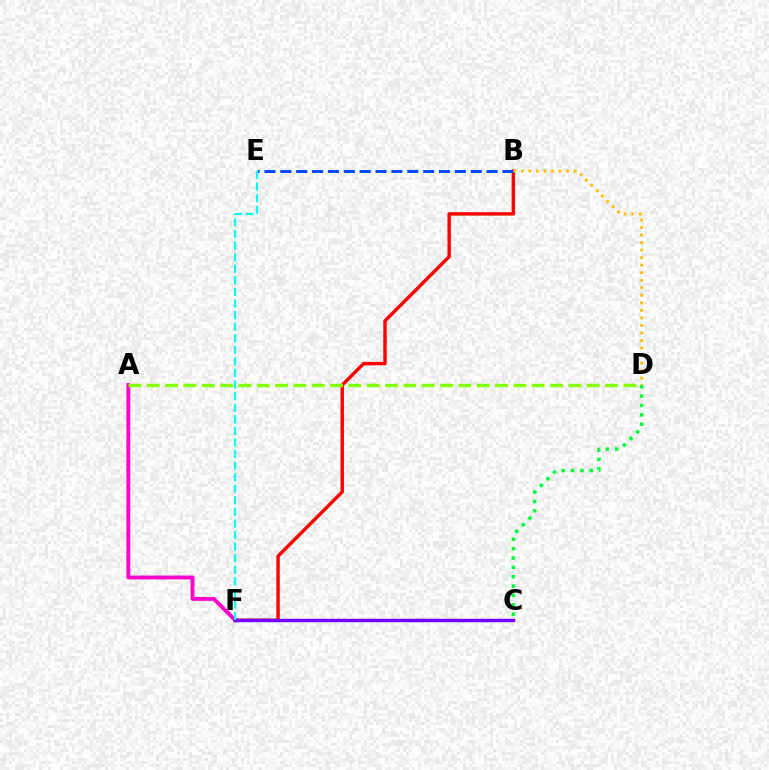{('A', 'F'): [{'color': '#ff00cf', 'line_style': 'solid', 'thickness': 2.79}], ('B', 'F'): [{'color': '#ff0000', 'line_style': 'solid', 'thickness': 2.47}], ('B', 'E'): [{'color': '#004bff', 'line_style': 'dashed', 'thickness': 2.16}], ('A', 'D'): [{'color': '#84ff00', 'line_style': 'dashed', 'thickness': 2.49}], ('C', 'D'): [{'color': '#00ff39', 'line_style': 'dotted', 'thickness': 2.54}], ('C', 'F'): [{'color': '#7200ff', 'line_style': 'solid', 'thickness': 2.49}], ('B', 'D'): [{'color': '#ffbd00', 'line_style': 'dotted', 'thickness': 2.05}], ('E', 'F'): [{'color': '#00fff6', 'line_style': 'dashed', 'thickness': 1.57}]}